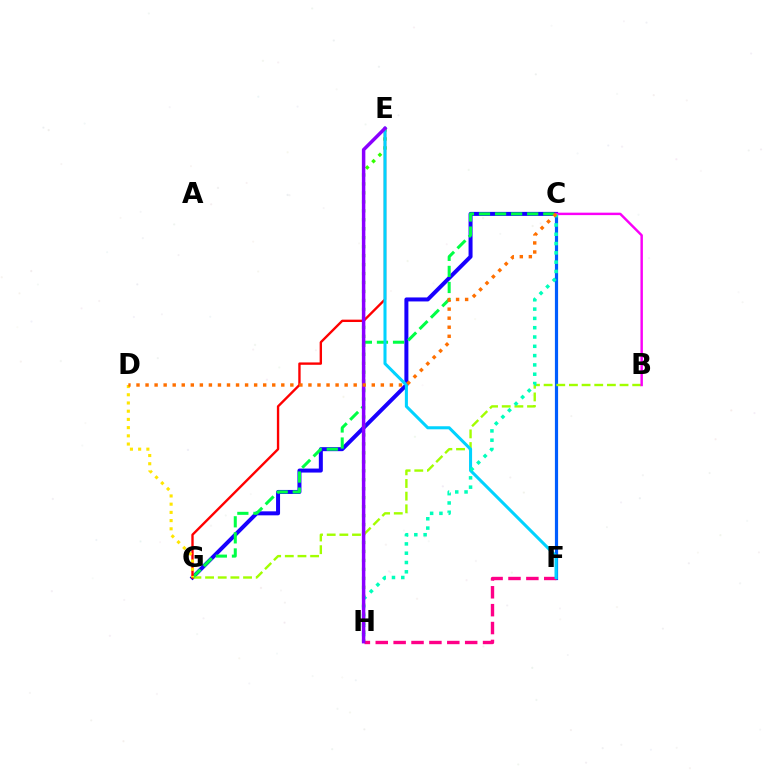{('C', 'G'): [{'color': '#1900ff', 'line_style': 'solid', 'thickness': 2.88}, {'color': '#00ff45', 'line_style': 'dashed', 'thickness': 2.18}], ('C', 'F'): [{'color': '#005dff', 'line_style': 'solid', 'thickness': 2.29}], ('E', 'H'): [{'color': '#31ff00', 'line_style': 'dotted', 'thickness': 2.44}, {'color': '#8a00ff', 'line_style': 'solid', 'thickness': 2.5}], ('B', 'G'): [{'color': '#a2ff00', 'line_style': 'dashed', 'thickness': 1.72}], ('F', 'H'): [{'color': '#ff0088', 'line_style': 'dashed', 'thickness': 2.43}], ('B', 'C'): [{'color': '#fa00f9', 'line_style': 'solid', 'thickness': 1.76}], ('E', 'G'): [{'color': '#ff0000', 'line_style': 'solid', 'thickness': 1.7}], ('E', 'F'): [{'color': '#00d3ff', 'line_style': 'solid', 'thickness': 2.19}], ('D', 'G'): [{'color': '#ffe600', 'line_style': 'dotted', 'thickness': 2.23}], ('C', 'H'): [{'color': '#00ffbb', 'line_style': 'dotted', 'thickness': 2.53}], ('C', 'D'): [{'color': '#ff7000', 'line_style': 'dotted', 'thickness': 2.46}]}